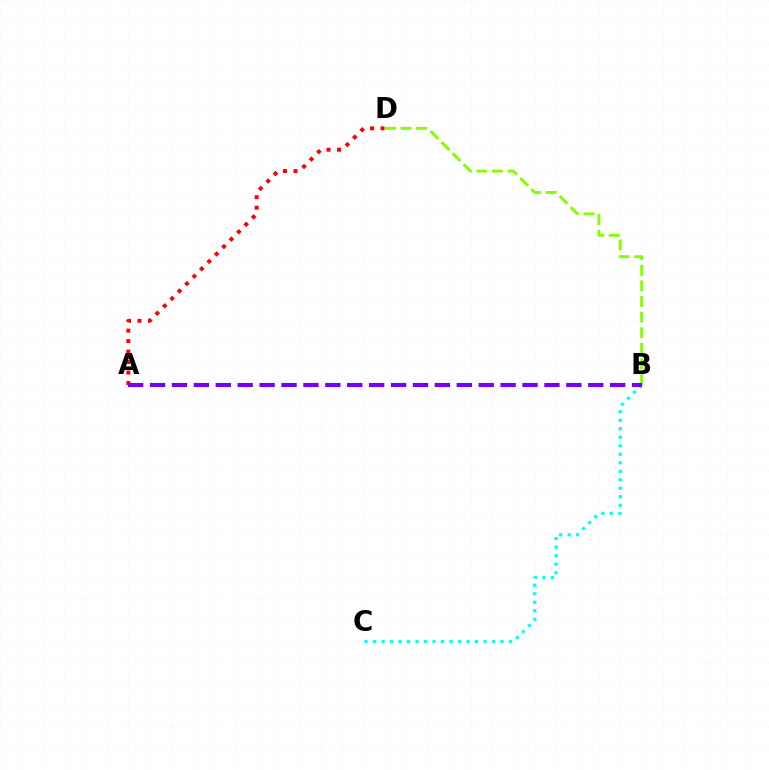{('B', 'D'): [{'color': '#84ff00', 'line_style': 'dashed', 'thickness': 2.12}], ('B', 'C'): [{'color': '#00fff6', 'line_style': 'dotted', 'thickness': 2.31}], ('A', 'D'): [{'color': '#ff0000', 'line_style': 'dotted', 'thickness': 2.85}], ('A', 'B'): [{'color': '#7200ff', 'line_style': 'dashed', 'thickness': 2.98}]}